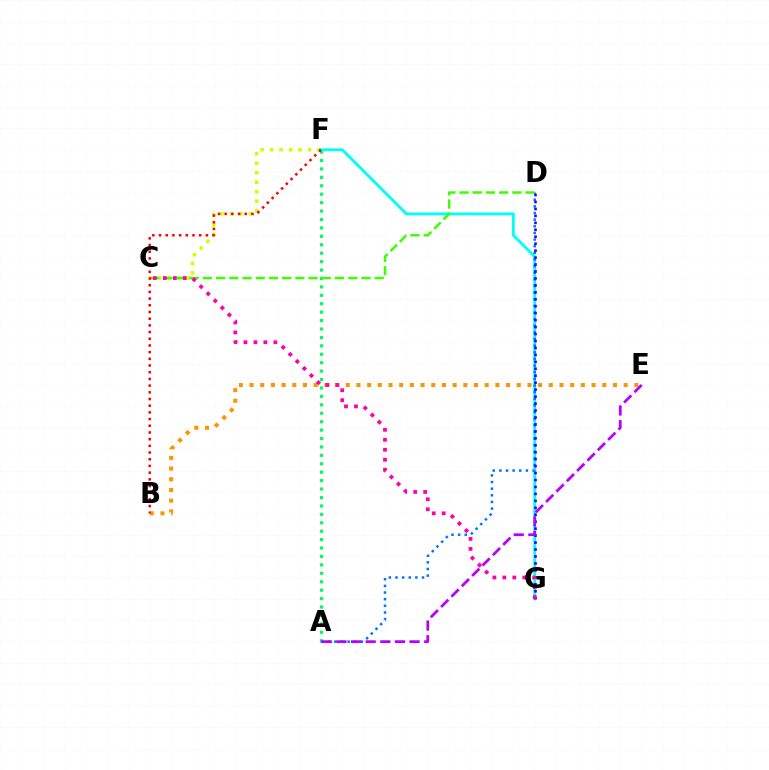{('B', 'E'): [{'color': '#ff9400', 'line_style': 'dotted', 'thickness': 2.9}], ('C', 'F'): [{'color': '#d1ff00', 'line_style': 'dotted', 'thickness': 2.58}], ('A', 'F'): [{'color': '#00ff5c', 'line_style': 'dotted', 'thickness': 2.29}], ('F', 'G'): [{'color': '#00fff6', 'line_style': 'solid', 'thickness': 2.06}], ('A', 'D'): [{'color': '#0074ff', 'line_style': 'dotted', 'thickness': 1.8}], ('D', 'G'): [{'color': '#2500ff', 'line_style': 'dotted', 'thickness': 1.89}], ('C', 'D'): [{'color': '#3dff00', 'line_style': 'dashed', 'thickness': 1.8}], ('C', 'G'): [{'color': '#ff00ac', 'line_style': 'dotted', 'thickness': 2.71}], ('A', 'E'): [{'color': '#b900ff', 'line_style': 'dashed', 'thickness': 1.99}], ('B', 'F'): [{'color': '#ff0000', 'line_style': 'dotted', 'thickness': 1.82}]}